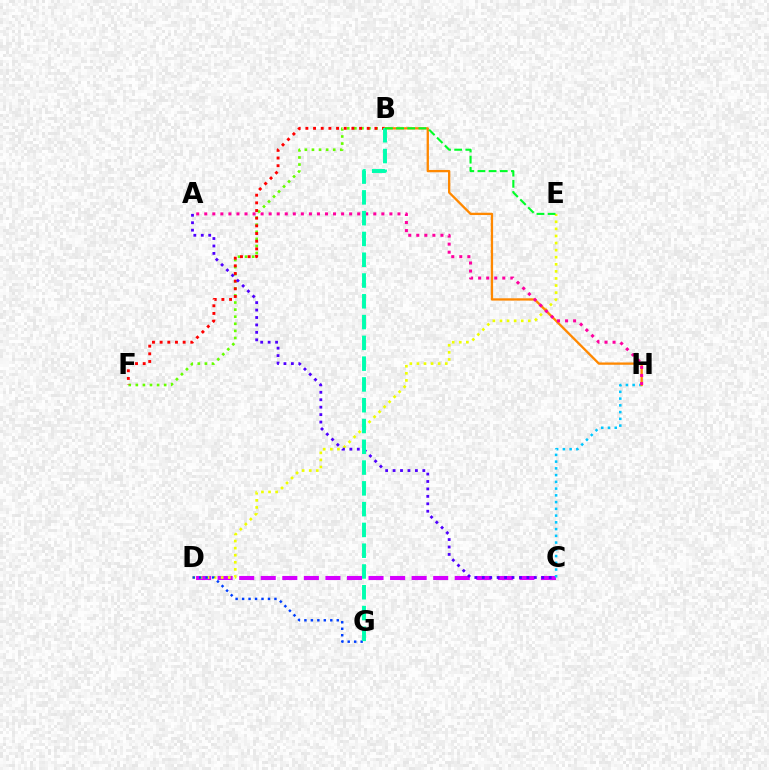{('C', 'D'): [{'color': '#d600ff', 'line_style': 'dashed', 'thickness': 2.93}], ('D', 'E'): [{'color': '#eeff00', 'line_style': 'dotted', 'thickness': 1.92}], ('C', 'H'): [{'color': '#00c7ff', 'line_style': 'dotted', 'thickness': 1.83}], ('B', 'F'): [{'color': '#66ff00', 'line_style': 'dotted', 'thickness': 1.92}, {'color': '#ff0000', 'line_style': 'dotted', 'thickness': 2.08}], ('B', 'H'): [{'color': '#ff8800', 'line_style': 'solid', 'thickness': 1.66}], ('D', 'G'): [{'color': '#003fff', 'line_style': 'dotted', 'thickness': 1.76}], ('A', 'C'): [{'color': '#4f00ff', 'line_style': 'dotted', 'thickness': 2.02}], ('A', 'H'): [{'color': '#ff00a0', 'line_style': 'dotted', 'thickness': 2.19}], ('B', 'G'): [{'color': '#00ffaf', 'line_style': 'dashed', 'thickness': 2.82}], ('B', 'E'): [{'color': '#00ff27', 'line_style': 'dashed', 'thickness': 1.52}]}